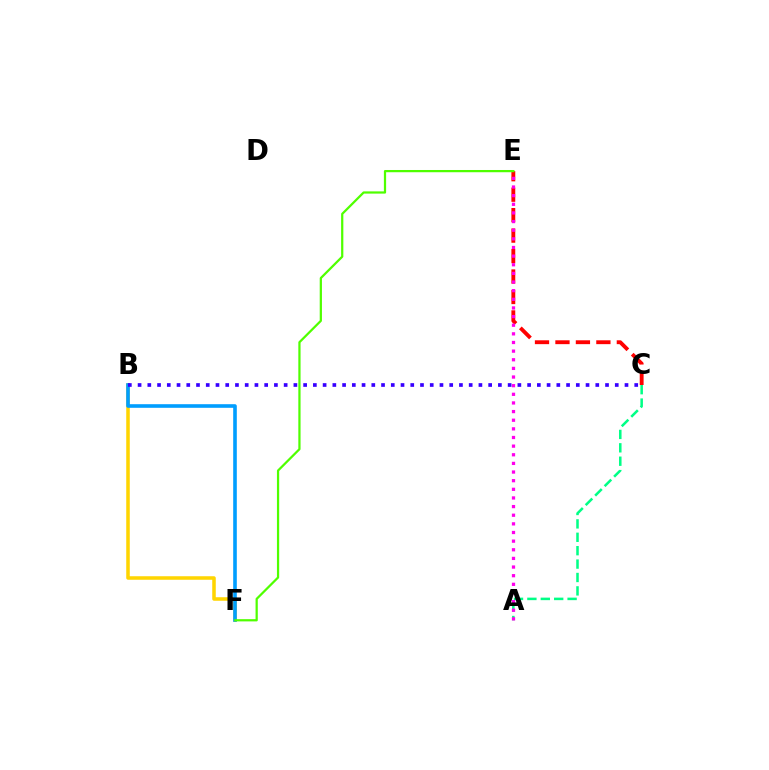{('C', 'E'): [{'color': '#ff0000', 'line_style': 'dashed', 'thickness': 2.78}], ('A', 'C'): [{'color': '#00ff86', 'line_style': 'dashed', 'thickness': 1.82}], ('B', 'F'): [{'color': '#ffd500', 'line_style': 'solid', 'thickness': 2.54}, {'color': '#009eff', 'line_style': 'solid', 'thickness': 2.6}], ('E', 'F'): [{'color': '#4fff00', 'line_style': 'solid', 'thickness': 1.61}], ('A', 'E'): [{'color': '#ff00ed', 'line_style': 'dotted', 'thickness': 2.35}], ('B', 'C'): [{'color': '#3700ff', 'line_style': 'dotted', 'thickness': 2.65}]}